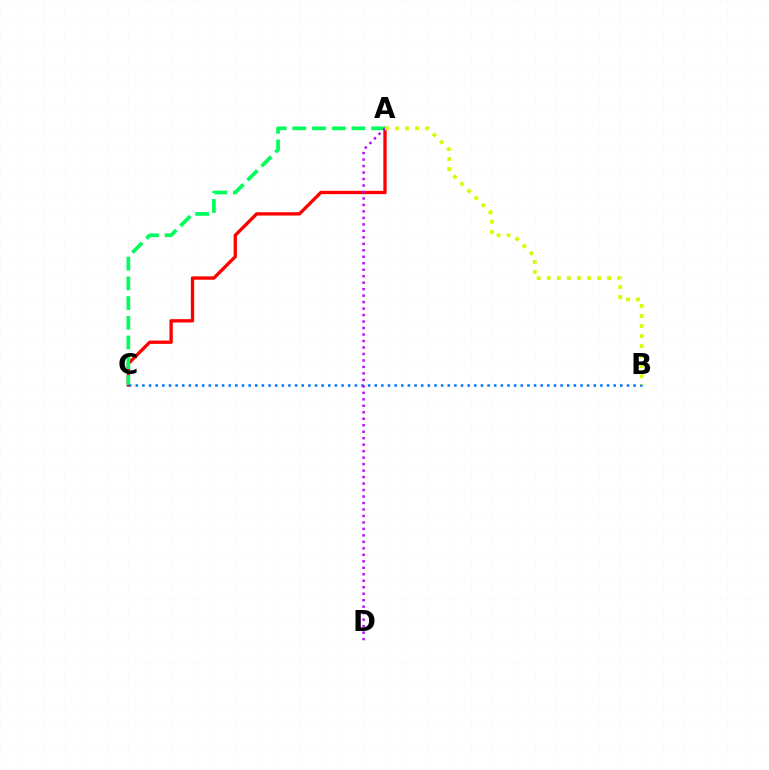{('A', 'C'): [{'color': '#ff0000', 'line_style': 'solid', 'thickness': 2.4}, {'color': '#00ff5c', 'line_style': 'dashed', 'thickness': 2.68}], ('B', 'C'): [{'color': '#0074ff', 'line_style': 'dotted', 'thickness': 1.8}], ('A', 'D'): [{'color': '#b900ff', 'line_style': 'dotted', 'thickness': 1.76}], ('A', 'B'): [{'color': '#d1ff00', 'line_style': 'dotted', 'thickness': 2.73}]}